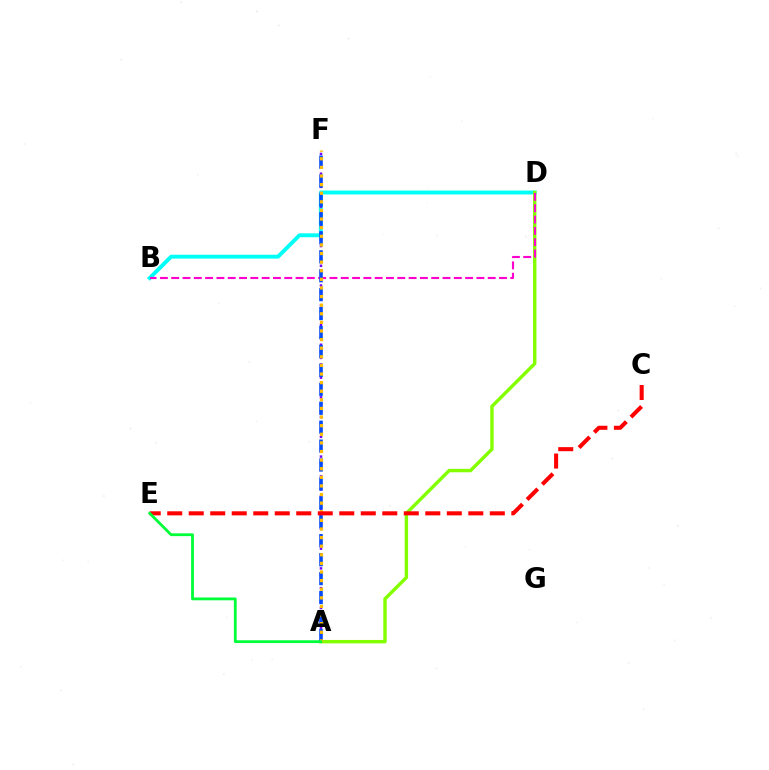{('B', 'D'): [{'color': '#00fff6', 'line_style': 'solid', 'thickness': 2.81}, {'color': '#ff00cf', 'line_style': 'dashed', 'thickness': 1.54}], ('A', 'D'): [{'color': '#84ff00', 'line_style': 'solid', 'thickness': 2.46}], ('A', 'F'): [{'color': '#7200ff', 'line_style': 'dotted', 'thickness': 1.79}, {'color': '#004bff', 'line_style': 'dashed', 'thickness': 2.57}, {'color': '#ffbd00', 'line_style': 'dotted', 'thickness': 2.34}], ('C', 'E'): [{'color': '#ff0000', 'line_style': 'dashed', 'thickness': 2.92}], ('A', 'E'): [{'color': '#00ff39', 'line_style': 'solid', 'thickness': 2.02}]}